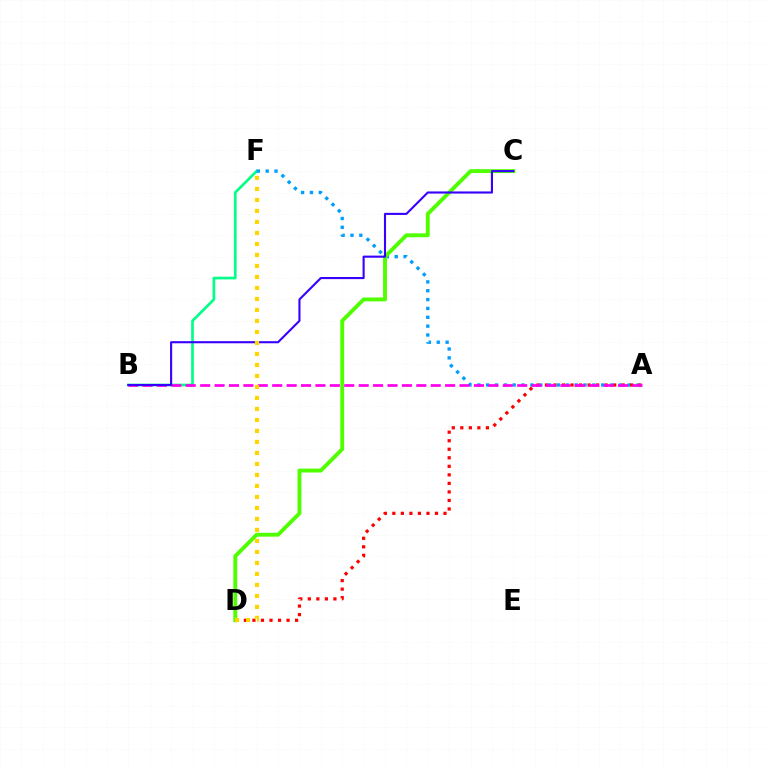{('B', 'F'): [{'color': '#00ff86', 'line_style': 'solid', 'thickness': 1.92}], ('A', 'F'): [{'color': '#009eff', 'line_style': 'dotted', 'thickness': 2.4}], ('C', 'D'): [{'color': '#4fff00', 'line_style': 'solid', 'thickness': 2.79}], ('A', 'D'): [{'color': '#ff0000', 'line_style': 'dotted', 'thickness': 2.32}], ('A', 'B'): [{'color': '#ff00ed', 'line_style': 'dashed', 'thickness': 1.96}], ('B', 'C'): [{'color': '#3700ff', 'line_style': 'solid', 'thickness': 1.52}], ('D', 'F'): [{'color': '#ffd500', 'line_style': 'dotted', 'thickness': 2.99}]}